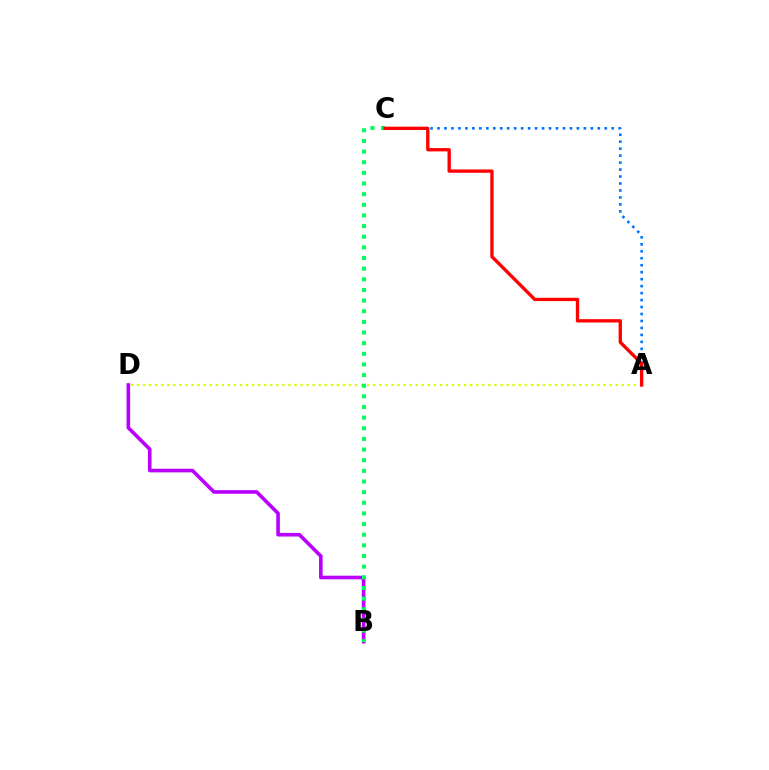{('A', 'C'): [{'color': '#0074ff', 'line_style': 'dotted', 'thickness': 1.89}, {'color': '#ff0000', 'line_style': 'solid', 'thickness': 2.39}], ('B', 'D'): [{'color': '#b900ff', 'line_style': 'solid', 'thickness': 2.6}], ('A', 'D'): [{'color': '#d1ff00', 'line_style': 'dotted', 'thickness': 1.65}], ('B', 'C'): [{'color': '#00ff5c', 'line_style': 'dotted', 'thickness': 2.89}]}